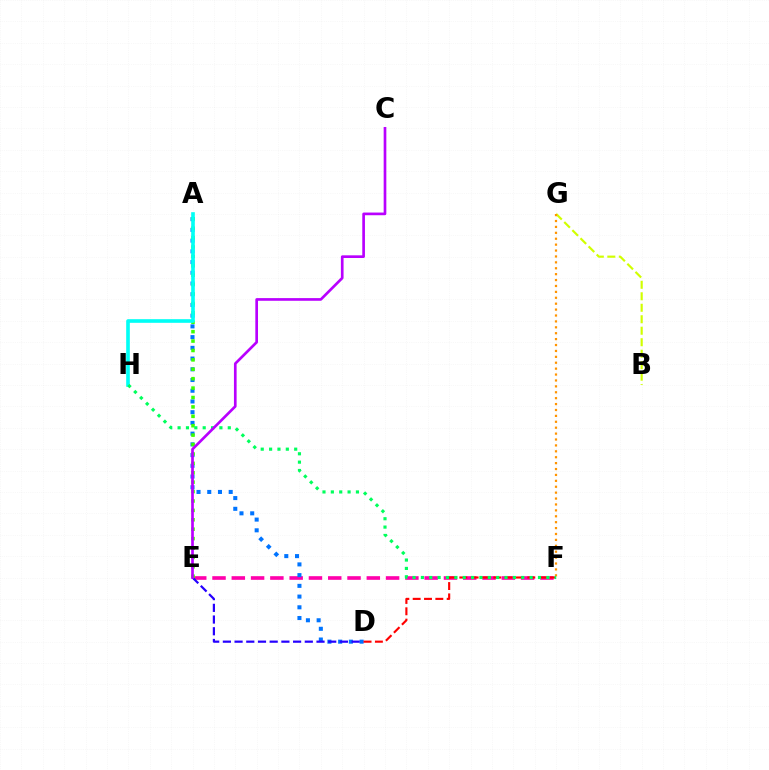{('E', 'F'): [{'color': '#ff00ac', 'line_style': 'dashed', 'thickness': 2.62}], ('A', 'D'): [{'color': '#0074ff', 'line_style': 'dotted', 'thickness': 2.91}], ('B', 'G'): [{'color': '#d1ff00', 'line_style': 'dashed', 'thickness': 1.56}], ('D', 'E'): [{'color': '#2500ff', 'line_style': 'dashed', 'thickness': 1.59}], ('F', 'G'): [{'color': '#ff9400', 'line_style': 'dotted', 'thickness': 1.6}], ('D', 'F'): [{'color': '#ff0000', 'line_style': 'dashed', 'thickness': 1.54}], ('A', 'E'): [{'color': '#3dff00', 'line_style': 'dotted', 'thickness': 2.56}], ('A', 'H'): [{'color': '#00fff6', 'line_style': 'solid', 'thickness': 2.61}], ('F', 'H'): [{'color': '#00ff5c', 'line_style': 'dotted', 'thickness': 2.27}], ('C', 'E'): [{'color': '#b900ff', 'line_style': 'solid', 'thickness': 1.93}]}